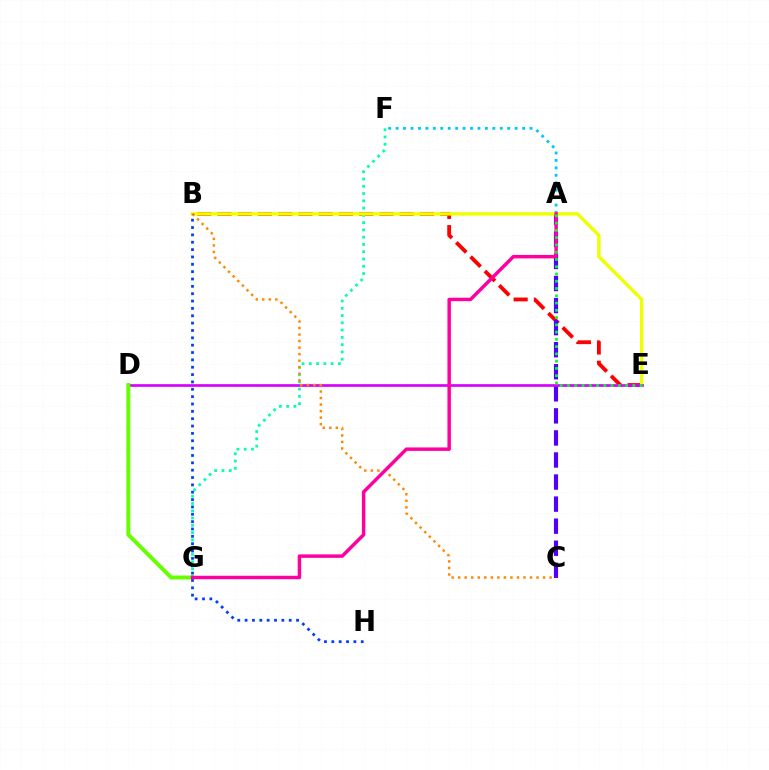{('B', 'E'): [{'color': '#ff0000', 'line_style': 'dashed', 'thickness': 2.75}, {'color': '#eeff00', 'line_style': 'solid', 'thickness': 2.44}], ('A', 'C'): [{'color': '#4f00ff', 'line_style': 'dashed', 'thickness': 3.0}], ('A', 'F'): [{'color': '#00c7ff', 'line_style': 'dotted', 'thickness': 2.02}], ('F', 'G'): [{'color': '#00ffaf', 'line_style': 'dotted', 'thickness': 1.98}], ('D', 'E'): [{'color': '#d600ff', 'line_style': 'solid', 'thickness': 1.93}], ('D', 'G'): [{'color': '#66ff00', 'line_style': 'solid', 'thickness': 2.84}], ('B', 'C'): [{'color': '#ff8800', 'line_style': 'dotted', 'thickness': 1.77}], ('B', 'H'): [{'color': '#003fff', 'line_style': 'dotted', 'thickness': 2.0}], ('A', 'G'): [{'color': '#ff00a0', 'line_style': 'solid', 'thickness': 2.49}], ('A', 'E'): [{'color': '#00ff27', 'line_style': 'dotted', 'thickness': 1.97}]}